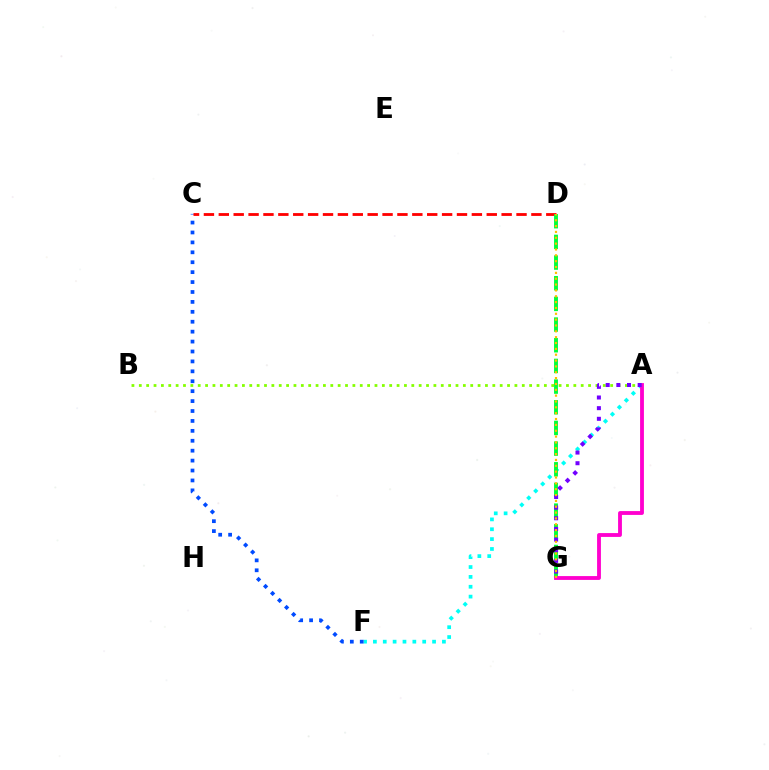{('A', 'F'): [{'color': '#00fff6', 'line_style': 'dotted', 'thickness': 2.68}], ('C', 'F'): [{'color': '#004bff', 'line_style': 'dotted', 'thickness': 2.69}], ('A', 'B'): [{'color': '#84ff00', 'line_style': 'dotted', 'thickness': 2.0}], ('C', 'D'): [{'color': '#ff0000', 'line_style': 'dashed', 'thickness': 2.02}], ('D', 'G'): [{'color': '#00ff39', 'line_style': 'dashed', 'thickness': 2.81}, {'color': '#ffbd00', 'line_style': 'dotted', 'thickness': 1.59}], ('A', 'G'): [{'color': '#ff00cf', 'line_style': 'solid', 'thickness': 2.76}, {'color': '#7200ff', 'line_style': 'dotted', 'thickness': 2.89}]}